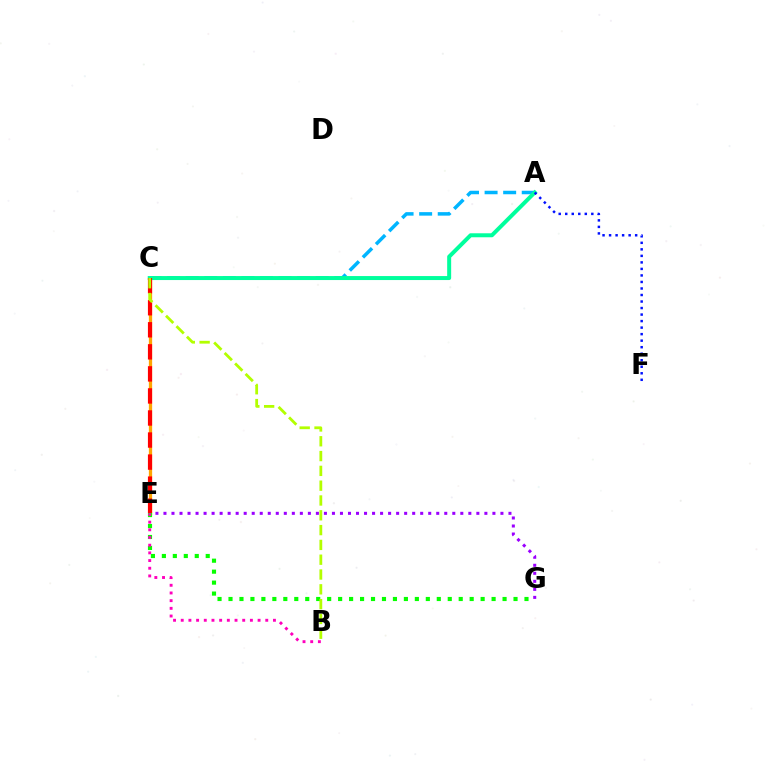{('C', 'E'): [{'color': '#ffa500', 'line_style': 'solid', 'thickness': 2.36}, {'color': '#ff0000', 'line_style': 'dashed', 'thickness': 3.0}], ('A', 'C'): [{'color': '#00b5ff', 'line_style': 'dashed', 'thickness': 2.52}, {'color': '#00ff9d', 'line_style': 'solid', 'thickness': 2.87}], ('E', 'G'): [{'color': '#9b00ff', 'line_style': 'dotted', 'thickness': 2.18}, {'color': '#08ff00', 'line_style': 'dotted', 'thickness': 2.98}], ('B', 'E'): [{'color': '#ff00bd', 'line_style': 'dotted', 'thickness': 2.09}], ('A', 'F'): [{'color': '#0010ff', 'line_style': 'dotted', 'thickness': 1.77}], ('B', 'C'): [{'color': '#b3ff00', 'line_style': 'dashed', 'thickness': 2.01}]}